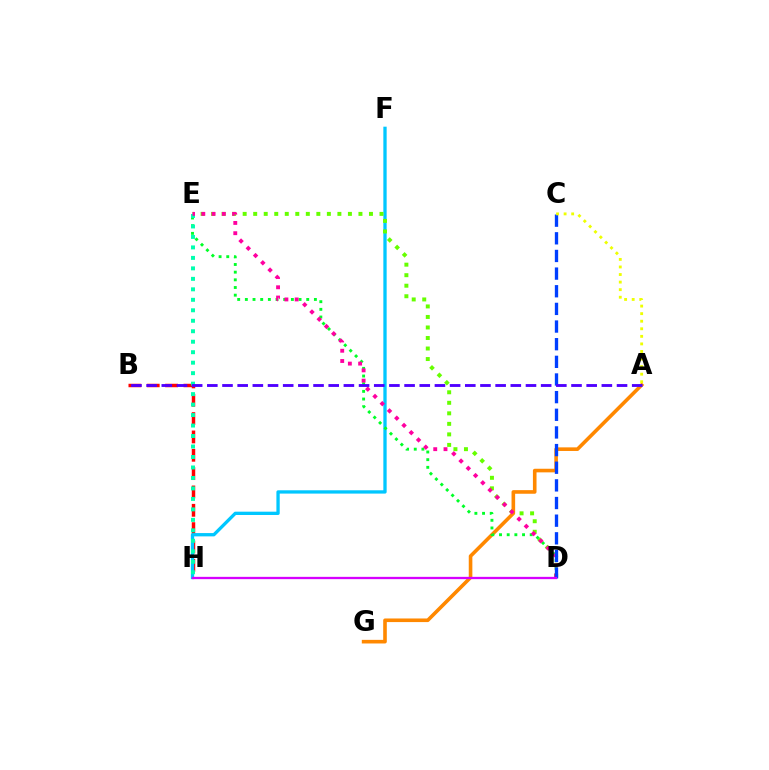{('B', 'H'): [{'color': '#ff0000', 'line_style': 'dashed', 'thickness': 2.49}], ('F', 'H'): [{'color': '#00c7ff', 'line_style': 'solid', 'thickness': 2.38}], ('D', 'E'): [{'color': '#66ff00', 'line_style': 'dotted', 'thickness': 2.86}, {'color': '#00ff27', 'line_style': 'dotted', 'thickness': 2.08}, {'color': '#ff00a0', 'line_style': 'dotted', 'thickness': 2.79}], ('A', 'G'): [{'color': '#ff8800', 'line_style': 'solid', 'thickness': 2.6}], ('E', 'H'): [{'color': '#00ffaf', 'line_style': 'dotted', 'thickness': 2.85}], ('C', 'D'): [{'color': '#003fff', 'line_style': 'dashed', 'thickness': 2.4}], ('A', 'B'): [{'color': '#4f00ff', 'line_style': 'dashed', 'thickness': 2.06}], ('A', 'C'): [{'color': '#eeff00', 'line_style': 'dotted', 'thickness': 2.05}], ('D', 'H'): [{'color': '#d600ff', 'line_style': 'solid', 'thickness': 1.66}]}